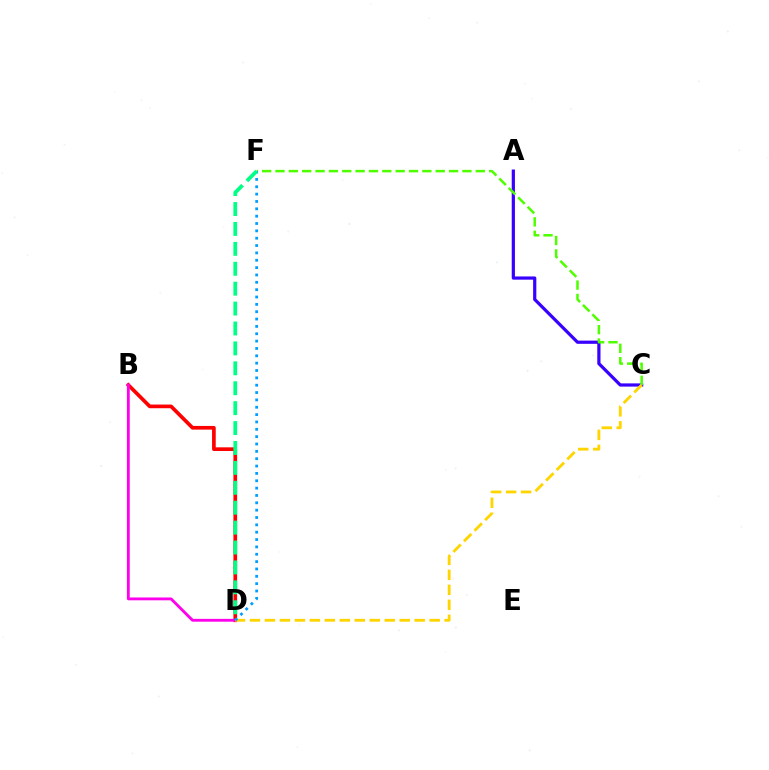{('B', 'D'): [{'color': '#ff0000', 'line_style': 'solid', 'thickness': 2.65}, {'color': '#ff00ed', 'line_style': 'solid', 'thickness': 2.04}], ('A', 'C'): [{'color': '#3700ff', 'line_style': 'solid', 'thickness': 2.31}], ('C', 'F'): [{'color': '#4fff00', 'line_style': 'dashed', 'thickness': 1.81}], ('C', 'D'): [{'color': '#ffd500', 'line_style': 'dashed', 'thickness': 2.03}], ('D', 'F'): [{'color': '#009eff', 'line_style': 'dotted', 'thickness': 2.0}, {'color': '#00ff86', 'line_style': 'dashed', 'thickness': 2.71}]}